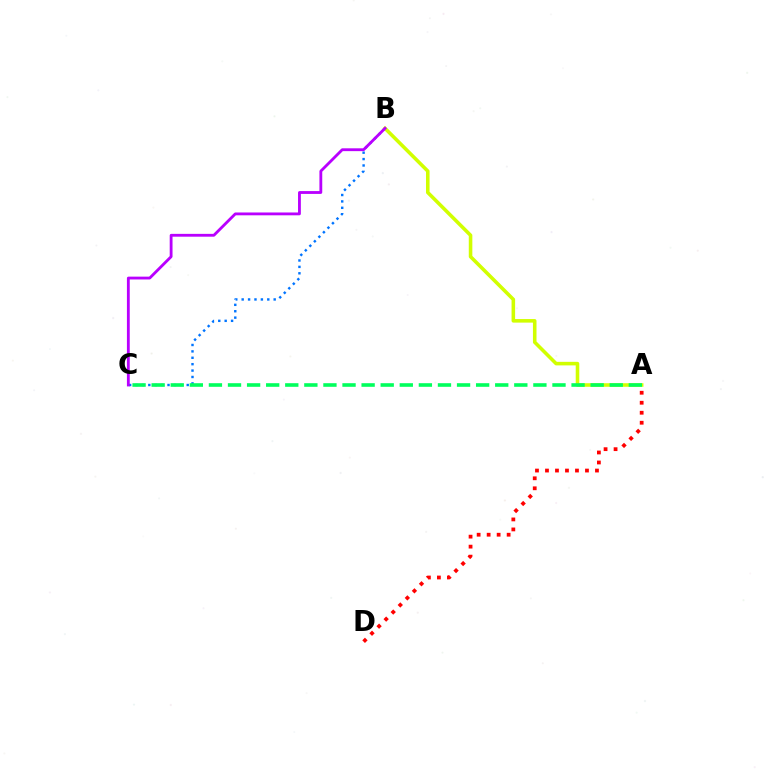{('B', 'C'): [{'color': '#0074ff', 'line_style': 'dotted', 'thickness': 1.74}, {'color': '#b900ff', 'line_style': 'solid', 'thickness': 2.04}], ('A', 'D'): [{'color': '#ff0000', 'line_style': 'dotted', 'thickness': 2.72}], ('A', 'B'): [{'color': '#d1ff00', 'line_style': 'solid', 'thickness': 2.57}], ('A', 'C'): [{'color': '#00ff5c', 'line_style': 'dashed', 'thickness': 2.59}]}